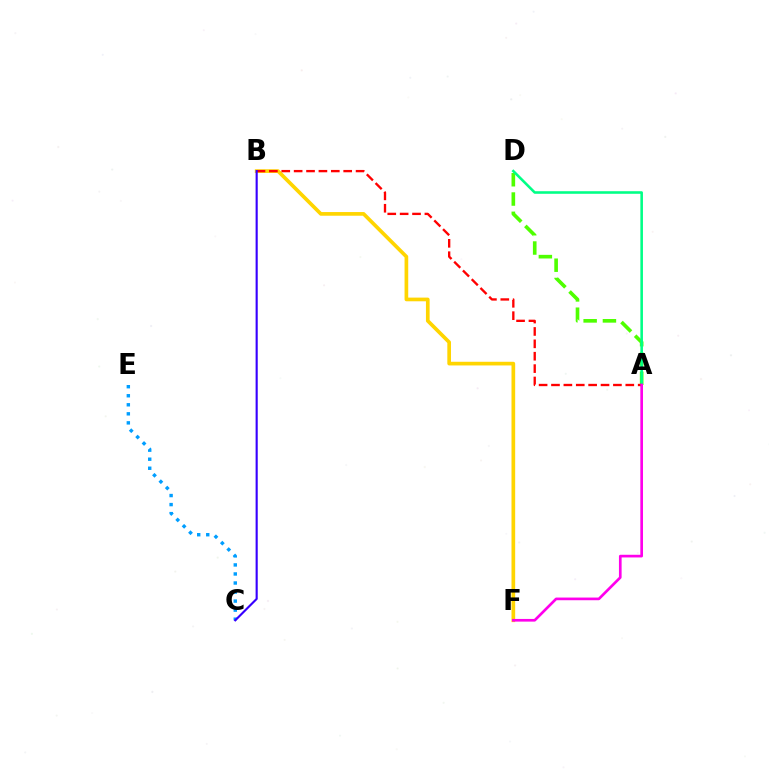{('A', 'D'): [{'color': '#4fff00', 'line_style': 'dashed', 'thickness': 2.62}, {'color': '#00ff86', 'line_style': 'solid', 'thickness': 1.86}], ('B', 'F'): [{'color': '#ffd500', 'line_style': 'solid', 'thickness': 2.65}], ('A', 'B'): [{'color': '#ff0000', 'line_style': 'dashed', 'thickness': 1.68}], ('A', 'F'): [{'color': '#ff00ed', 'line_style': 'solid', 'thickness': 1.92}], ('C', 'E'): [{'color': '#009eff', 'line_style': 'dotted', 'thickness': 2.46}], ('B', 'C'): [{'color': '#3700ff', 'line_style': 'solid', 'thickness': 1.54}]}